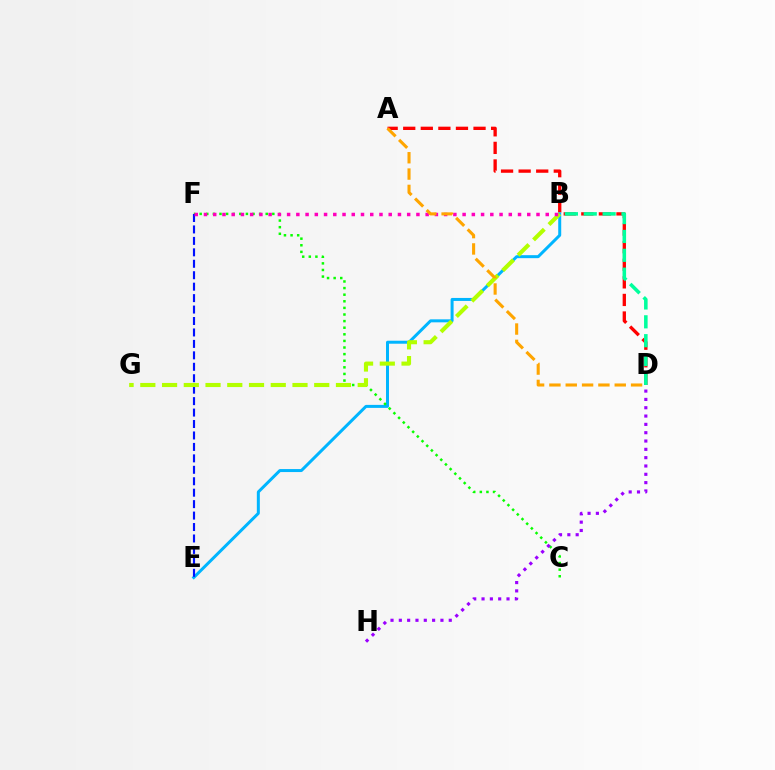{('A', 'D'): [{'color': '#ff0000', 'line_style': 'dashed', 'thickness': 2.39}, {'color': '#ffa500', 'line_style': 'dashed', 'thickness': 2.22}], ('B', 'E'): [{'color': '#00b5ff', 'line_style': 'solid', 'thickness': 2.16}], ('C', 'F'): [{'color': '#08ff00', 'line_style': 'dotted', 'thickness': 1.79}], ('B', 'D'): [{'color': '#00ff9d', 'line_style': 'dashed', 'thickness': 2.56}], ('E', 'F'): [{'color': '#0010ff', 'line_style': 'dashed', 'thickness': 1.55}], ('D', 'H'): [{'color': '#9b00ff', 'line_style': 'dotted', 'thickness': 2.26}], ('B', 'G'): [{'color': '#b3ff00', 'line_style': 'dashed', 'thickness': 2.95}], ('B', 'F'): [{'color': '#ff00bd', 'line_style': 'dotted', 'thickness': 2.51}]}